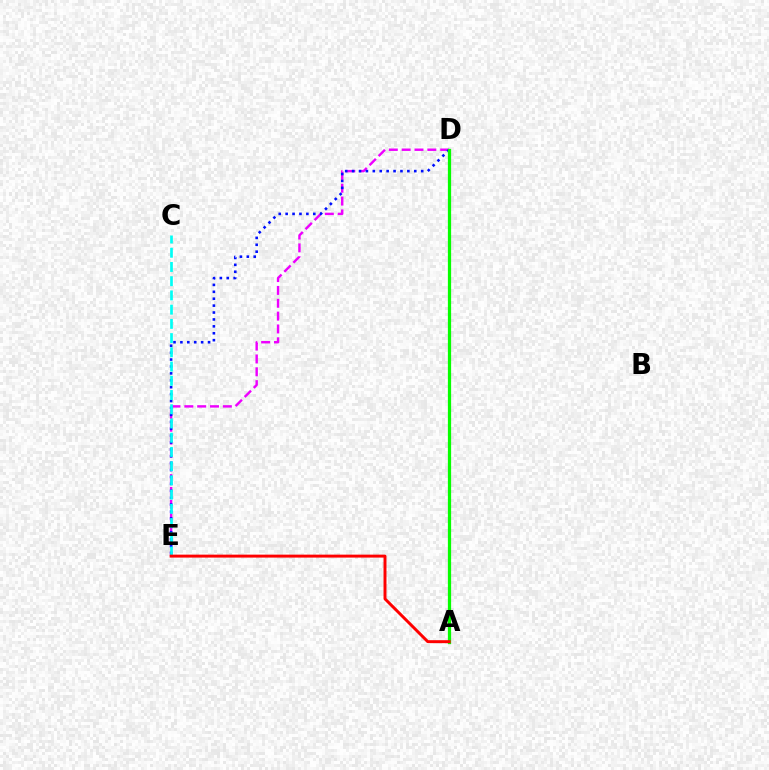{('D', 'E'): [{'color': '#ee00ff', 'line_style': 'dashed', 'thickness': 1.74}, {'color': '#0010ff', 'line_style': 'dotted', 'thickness': 1.88}], ('C', 'E'): [{'color': '#00fff6', 'line_style': 'dashed', 'thickness': 1.93}], ('A', 'D'): [{'color': '#fcf500', 'line_style': 'dashed', 'thickness': 1.86}, {'color': '#08ff00', 'line_style': 'solid', 'thickness': 2.33}], ('A', 'E'): [{'color': '#ff0000', 'line_style': 'solid', 'thickness': 2.12}]}